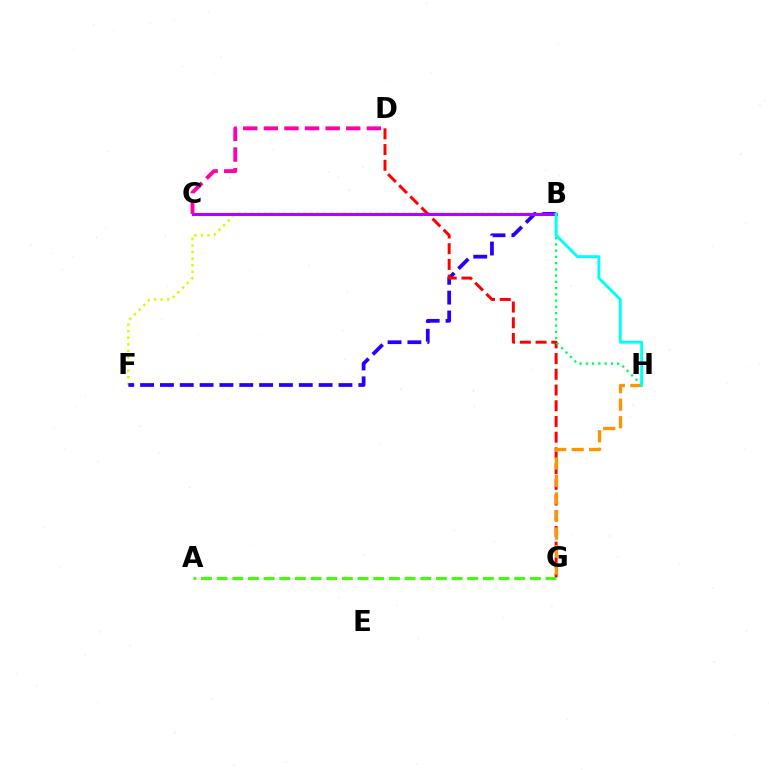{('B', 'F'): [{'color': '#d1ff00', 'line_style': 'dotted', 'thickness': 1.78}, {'color': '#2500ff', 'line_style': 'dashed', 'thickness': 2.7}], ('B', 'C'): [{'color': '#0074ff', 'line_style': 'solid', 'thickness': 1.56}, {'color': '#b900ff', 'line_style': 'solid', 'thickness': 2.16}], ('D', 'G'): [{'color': '#ff0000', 'line_style': 'dashed', 'thickness': 2.14}], ('C', 'D'): [{'color': '#ff00ac', 'line_style': 'dashed', 'thickness': 2.8}], ('G', 'H'): [{'color': '#ff9400', 'line_style': 'dashed', 'thickness': 2.38}], ('A', 'G'): [{'color': '#3dff00', 'line_style': 'dashed', 'thickness': 2.13}], ('B', 'H'): [{'color': '#00ff5c', 'line_style': 'dotted', 'thickness': 1.7}, {'color': '#00fff6', 'line_style': 'solid', 'thickness': 2.11}]}